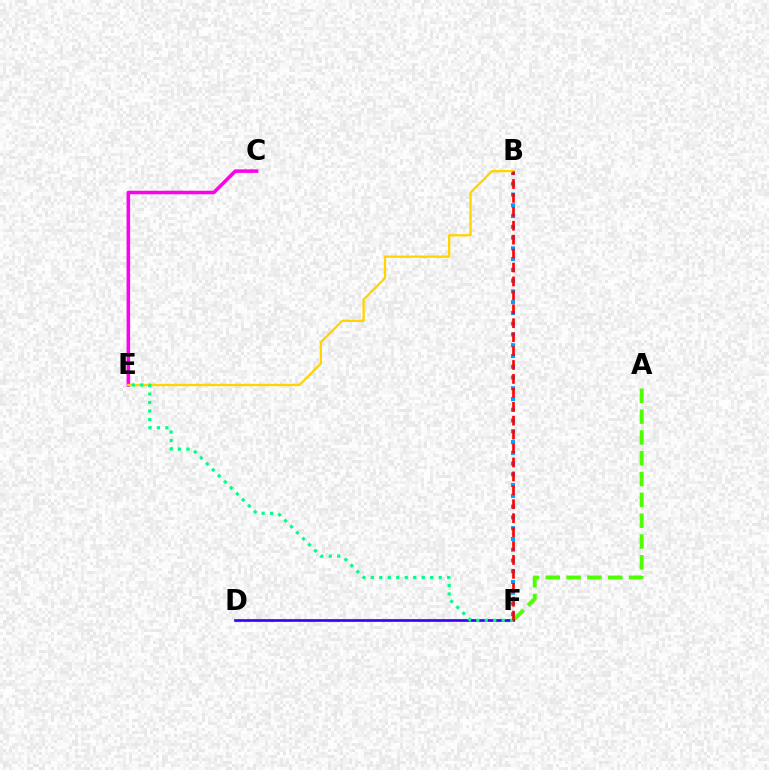{('A', 'F'): [{'color': '#4fff00', 'line_style': 'dashed', 'thickness': 2.83}], ('C', 'E'): [{'color': '#ff00ed', 'line_style': 'solid', 'thickness': 2.54}], ('B', 'F'): [{'color': '#009eff', 'line_style': 'dotted', 'thickness': 2.92}, {'color': '#ff0000', 'line_style': 'dashed', 'thickness': 1.89}], ('D', 'F'): [{'color': '#3700ff', 'line_style': 'solid', 'thickness': 1.93}], ('B', 'E'): [{'color': '#ffd500', 'line_style': 'solid', 'thickness': 1.67}], ('E', 'F'): [{'color': '#00ff86', 'line_style': 'dotted', 'thickness': 2.31}]}